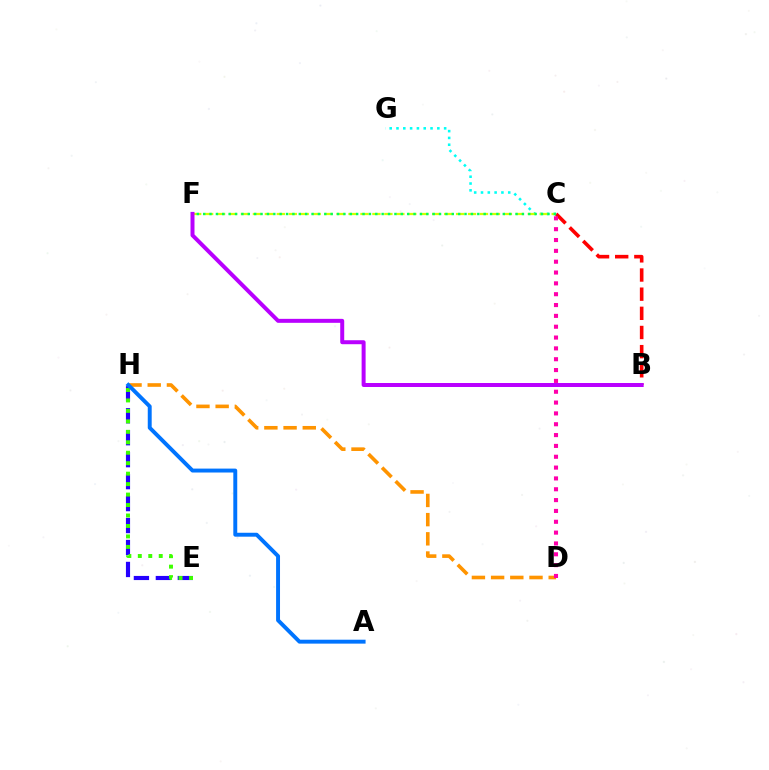{('D', 'H'): [{'color': '#ff9400', 'line_style': 'dashed', 'thickness': 2.61}], ('B', 'C'): [{'color': '#ff0000', 'line_style': 'dashed', 'thickness': 2.6}], ('C', 'G'): [{'color': '#00fff6', 'line_style': 'dotted', 'thickness': 1.85}], ('E', 'H'): [{'color': '#2500ff', 'line_style': 'dashed', 'thickness': 2.98}, {'color': '#3dff00', 'line_style': 'dotted', 'thickness': 2.84}], ('C', 'D'): [{'color': '#ff00ac', 'line_style': 'dotted', 'thickness': 2.94}], ('C', 'F'): [{'color': '#d1ff00', 'line_style': 'dashed', 'thickness': 1.62}, {'color': '#00ff5c', 'line_style': 'dotted', 'thickness': 1.73}], ('A', 'H'): [{'color': '#0074ff', 'line_style': 'solid', 'thickness': 2.82}], ('B', 'F'): [{'color': '#b900ff', 'line_style': 'solid', 'thickness': 2.87}]}